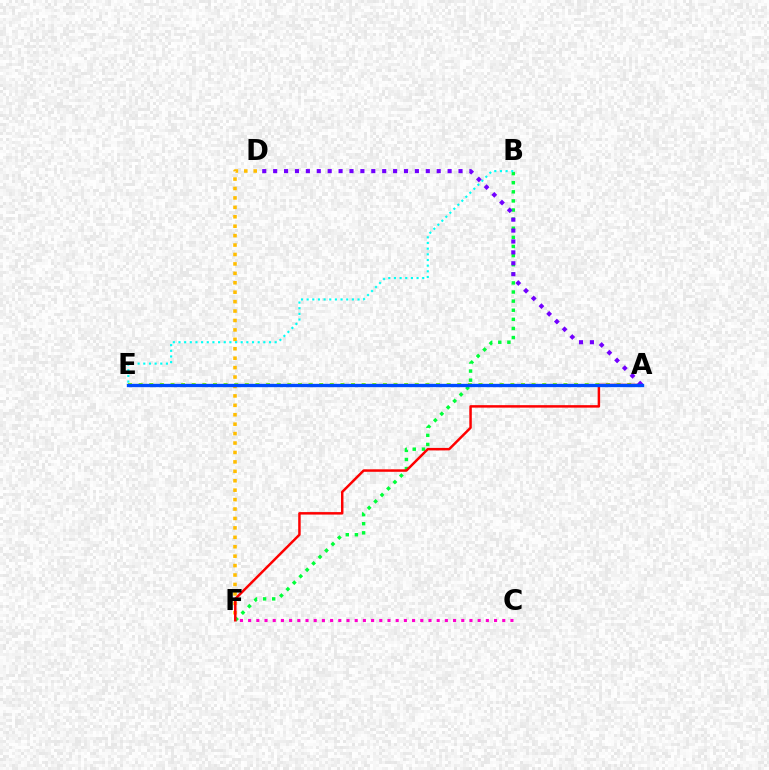{('D', 'F'): [{'color': '#ffbd00', 'line_style': 'dotted', 'thickness': 2.56}], ('A', 'E'): [{'color': '#84ff00', 'line_style': 'dotted', 'thickness': 2.89}, {'color': '#004bff', 'line_style': 'solid', 'thickness': 2.41}], ('B', 'F'): [{'color': '#00ff39', 'line_style': 'dotted', 'thickness': 2.47}], ('A', 'F'): [{'color': '#ff0000', 'line_style': 'solid', 'thickness': 1.79}], ('C', 'F'): [{'color': '#ff00cf', 'line_style': 'dotted', 'thickness': 2.23}], ('A', 'D'): [{'color': '#7200ff', 'line_style': 'dotted', 'thickness': 2.96}], ('B', 'E'): [{'color': '#00fff6', 'line_style': 'dotted', 'thickness': 1.54}]}